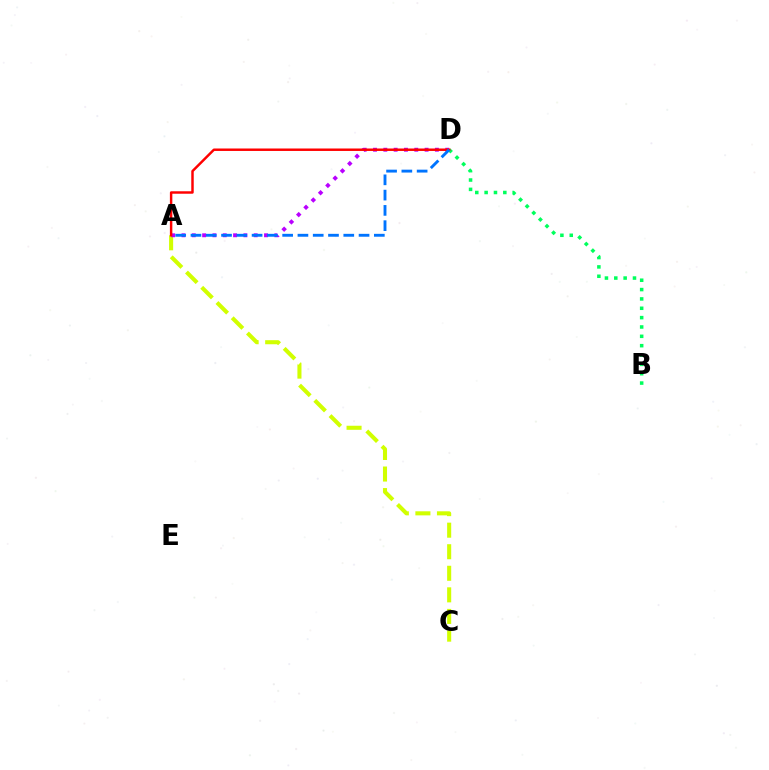{('B', 'D'): [{'color': '#00ff5c', 'line_style': 'dotted', 'thickness': 2.54}], ('A', 'C'): [{'color': '#d1ff00', 'line_style': 'dashed', 'thickness': 2.93}], ('A', 'D'): [{'color': '#b900ff', 'line_style': 'dotted', 'thickness': 2.8}, {'color': '#ff0000', 'line_style': 'solid', 'thickness': 1.77}, {'color': '#0074ff', 'line_style': 'dashed', 'thickness': 2.08}]}